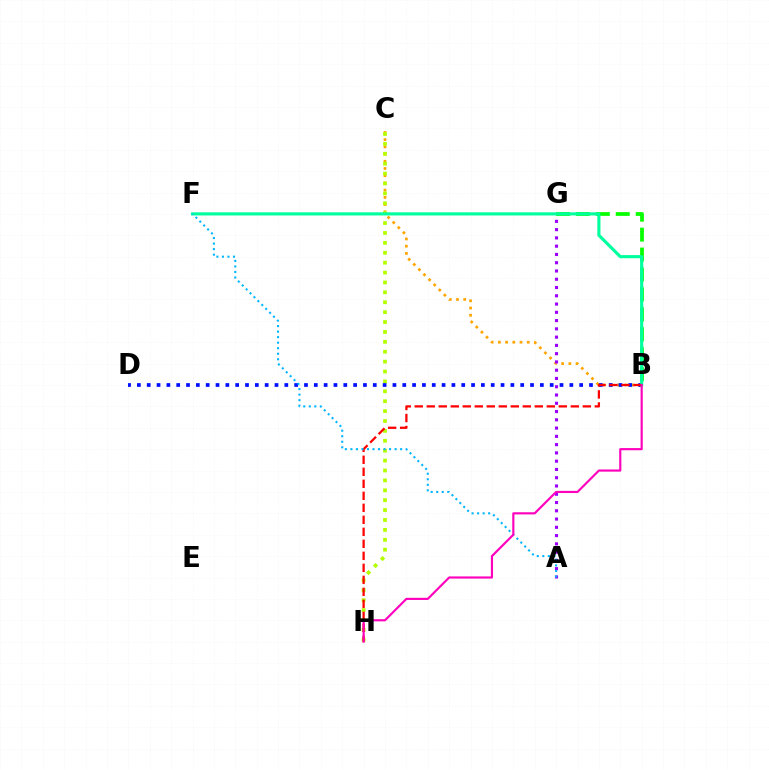{('B', 'C'): [{'color': '#ffa500', 'line_style': 'dotted', 'thickness': 1.96}], ('C', 'H'): [{'color': '#b3ff00', 'line_style': 'dotted', 'thickness': 2.69}], ('B', 'D'): [{'color': '#0010ff', 'line_style': 'dotted', 'thickness': 2.67}], ('A', 'G'): [{'color': '#9b00ff', 'line_style': 'dotted', 'thickness': 2.25}], ('B', 'G'): [{'color': '#08ff00', 'line_style': 'dashed', 'thickness': 2.71}], ('B', 'F'): [{'color': '#00ff9d', 'line_style': 'solid', 'thickness': 2.26}], ('B', 'H'): [{'color': '#ff0000', 'line_style': 'dashed', 'thickness': 1.63}, {'color': '#ff00bd', 'line_style': 'solid', 'thickness': 1.55}], ('A', 'F'): [{'color': '#00b5ff', 'line_style': 'dotted', 'thickness': 1.5}]}